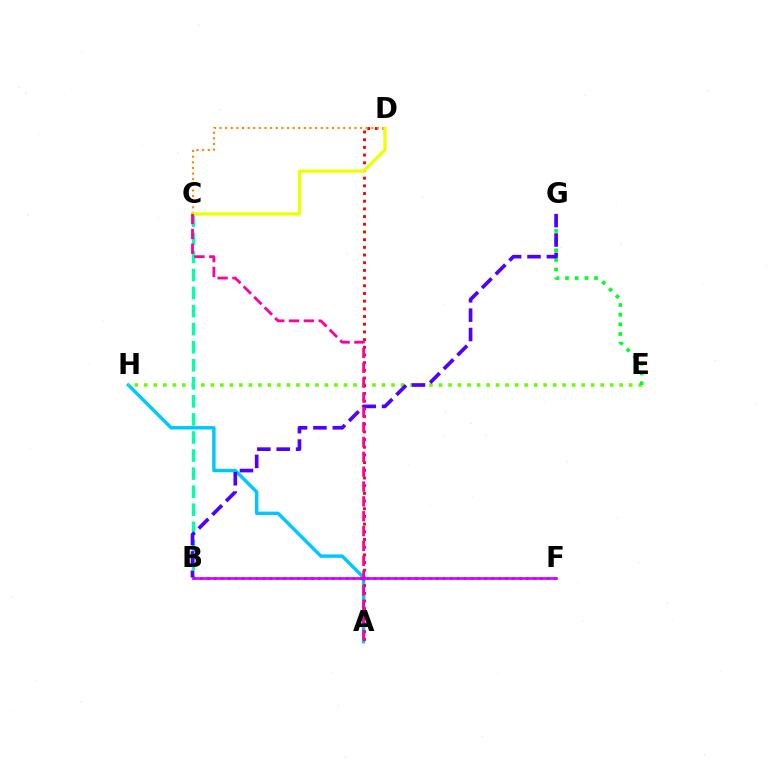{('A', 'H'): [{'color': '#00c7ff', 'line_style': 'solid', 'thickness': 2.46}], ('E', 'H'): [{'color': '#66ff00', 'line_style': 'dotted', 'thickness': 2.58}], ('B', 'C'): [{'color': '#00ffaf', 'line_style': 'dashed', 'thickness': 2.45}], ('A', 'D'): [{'color': '#ff0000', 'line_style': 'dotted', 'thickness': 2.09}], ('C', 'D'): [{'color': '#ff8800', 'line_style': 'dotted', 'thickness': 1.53}, {'color': '#eeff00', 'line_style': 'solid', 'thickness': 2.34}], ('E', 'G'): [{'color': '#00ff27', 'line_style': 'dotted', 'thickness': 2.63}], ('B', 'F'): [{'color': '#003fff', 'line_style': 'dotted', 'thickness': 1.88}, {'color': '#d600ff', 'line_style': 'solid', 'thickness': 1.91}], ('B', 'G'): [{'color': '#4f00ff', 'line_style': 'dashed', 'thickness': 2.63}], ('A', 'C'): [{'color': '#ff00a0', 'line_style': 'dashed', 'thickness': 2.02}]}